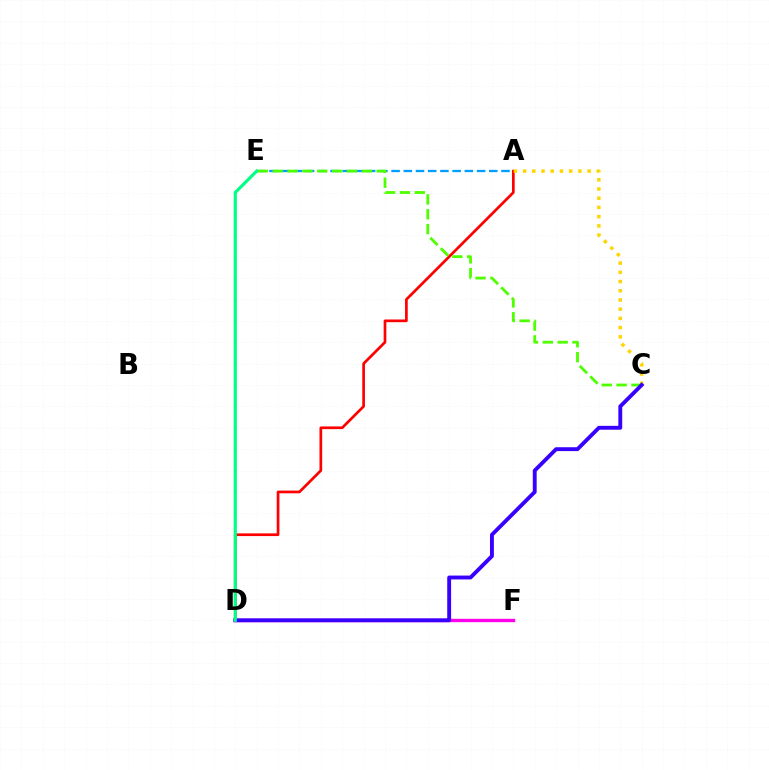{('A', 'E'): [{'color': '#009eff', 'line_style': 'dashed', 'thickness': 1.66}], ('A', 'D'): [{'color': '#ff0000', 'line_style': 'solid', 'thickness': 1.95}], ('D', 'F'): [{'color': '#ff00ed', 'line_style': 'solid', 'thickness': 2.42}], ('A', 'C'): [{'color': '#ffd500', 'line_style': 'dotted', 'thickness': 2.5}], ('C', 'E'): [{'color': '#4fff00', 'line_style': 'dashed', 'thickness': 2.02}], ('C', 'D'): [{'color': '#3700ff', 'line_style': 'solid', 'thickness': 2.79}], ('D', 'E'): [{'color': '#00ff86', 'line_style': 'solid', 'thickness': 2.28}]}